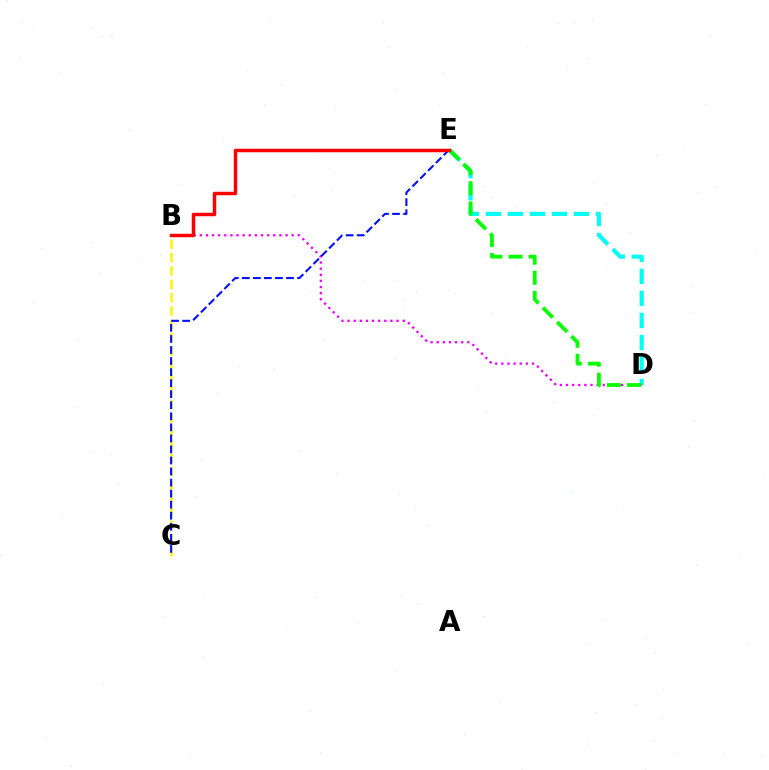{('D', 'E'): [{'color': '#00fff6', 'line_style': 'dashed', 'thickness': 2.99}, {'color': '#08ff00', 'line_style': 'dashed', 'thickness': 2.74}], ('B', 'D'): [{'color': '#ee00ff', 'line_style': 'dotted', 'thickness': 1.66}], ('B', 'C'): [{'color': '#fcf500', 'line_style': 'dashed', 'thickness': 1.82}], ('C', 'E'): [{'color': '#0010ff', 'line_style': 'dashed', 'thickness': 1.5}], ('B', 'E'): [{'color': '#ff0000', 'line_style': 'solid', 'thickness': 2.49}]}